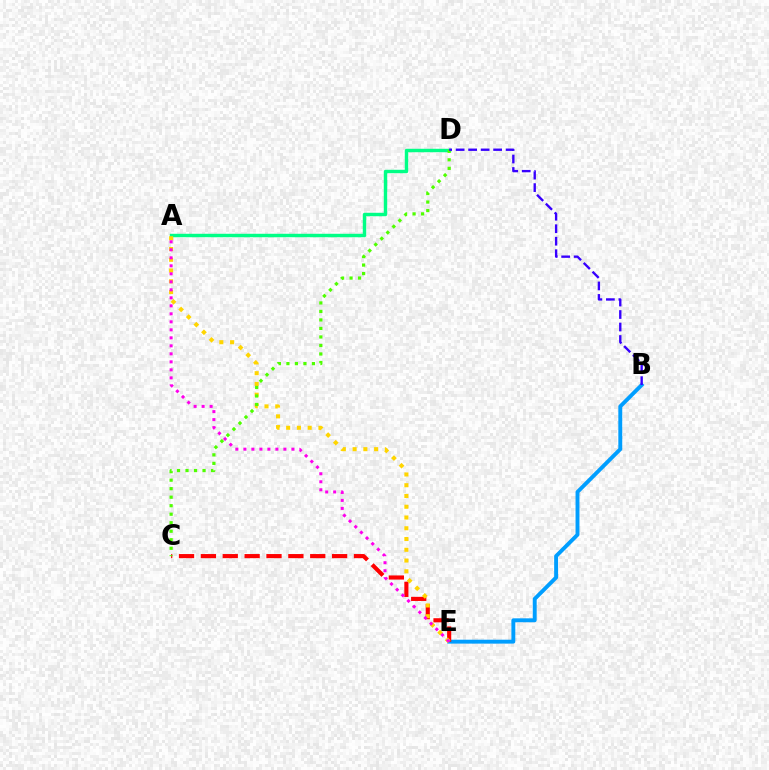{('B', 'E'): [{'color': '#009eff', 'line_style': 'solid', 'thickness': 2.82}], ('A', 'D'): [{'color': '#00ff86', 'line_style': 'solid', 'thickness': 2.48}], ('C', 'E'): [{'color': '#ff0000', 'line_style': 'dashed', 'thickness': 2.97}], ('A', 'E'): [{'color': '#ffd500', 'line_style': 'dotted', 'thickness': 2.92}, {'color': '#ff00ed', 'line_style': 'dotted', 'thickness': 2.17}], ('C', 'D'): [{'color': '#4fff00', 'line_style': 'dotted', 'thickness': 2.31}], ('B', 'D'): [{'color': '#3700ff', 'line_style': 'dashed', 'thickness': 1.7}]}